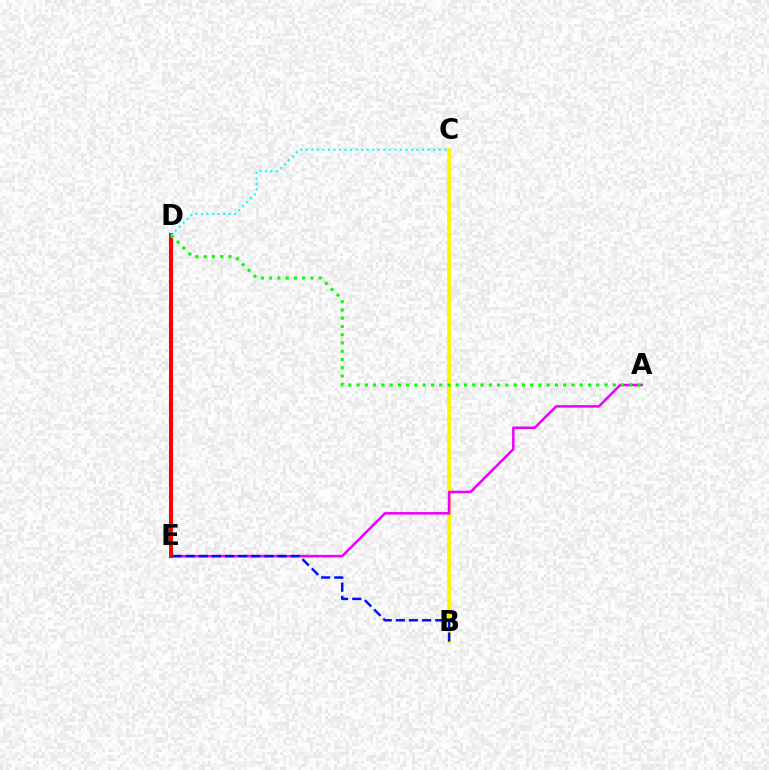{('B', 'C'): [{'color': '#fcf500', 'line_style': 'solid', 'thickness': 2.69}], ('A', 'E'): [{'color': '#ee00ff', 'line_style': 'solid', 'thickness': 1.83}], ('D', 'E'): [{'color': '#ff0000', 'line_style': 'solid', 'thickness': 2.88}], ('A', 'D'): [{'color': '#08ff00', 'line_style': 'dotted', 'thickness': 2.25}], ('C', 'D'): [{'color': '#00fff6', 'line_style': 'dotted', 'thickness': 1.5}], ('B', 'E'): [{'color': '#0010ff', 'line_style': 'dashed', 'thickness': 1.78}]}